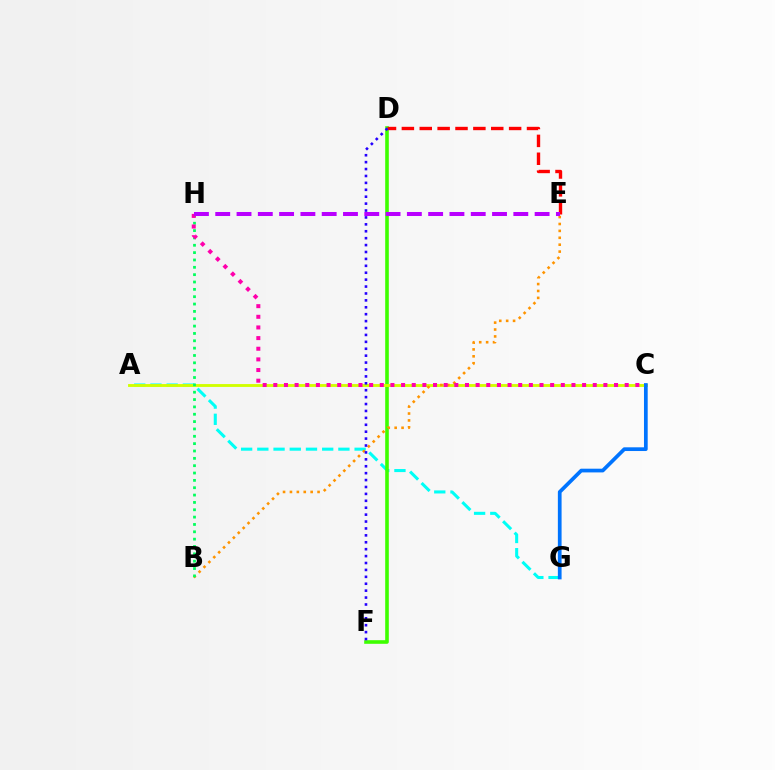{('A', 'G'): [{'color': '#00fff6', 'line_style': 'dashed', 'thickness': 2.2}], ('D', 'F'): [{'color': '#3dff00', 'line_style': 'solid', 'thickness': 2.6}, {'color': '#2500ff', 'line_style': 'dotted', 'thickness': 1.88}], ('A', 'C'): [{'color': '#d1ff00', 'line_style': 'solid', 'thickness': 2.07}], ('D', 'E'): [{'color': '#ff0000', 'line_style': 'dashed', 'thickness': 2.43}], ('B', 'E'): [{'color': '#ff9400', 'line_style': 'dotted', 'thickness': 1.88}], ('C', 'G'): [{'color': '#0074ff', 'line_style': 'solid', 'thickness': 2.68}], ('B', 'H'): [{'color': '#00ff5c', 'line_style': 'dotted', 'thickness': 2.0}], ('C', 'H'): [{'color': '#ff00ac', 'line_style': 'dotted', 'thickness': 2.89}], ('E', 'H'): [{'color': '#b900ff', 'line_style': 'dashed', 'thickness': 2.89}]}